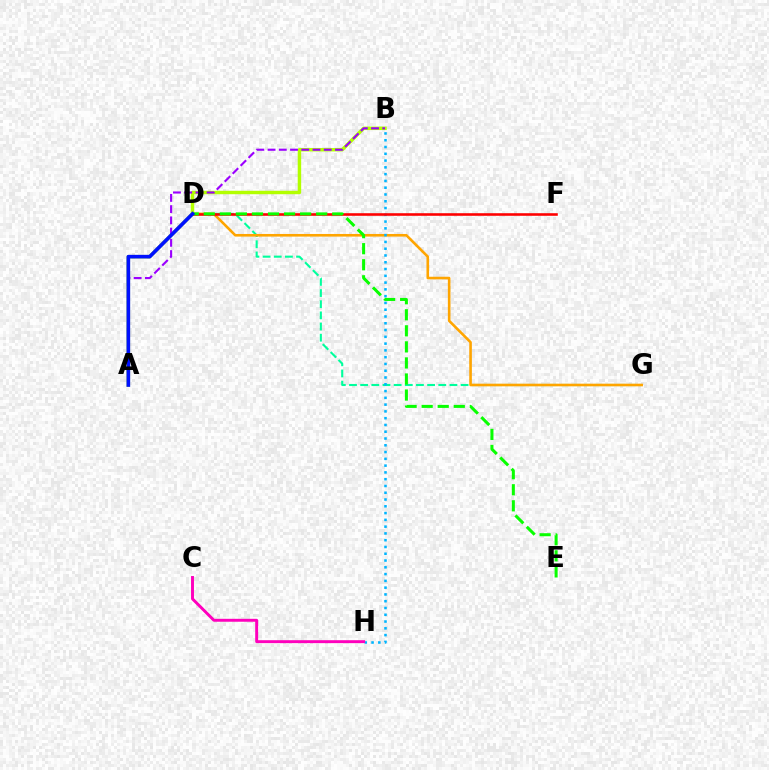{('D', 'G'): [{'color': '#00ff9d', 'line_style': 'dashed', 'thickness': 1.52}, {'color': '#ffa500', 'line_style': 'solid', 'thickness': 1.88}], ('A', 'B'): [{'color': '#b3ff00', 'line_style': 'solid', 'thickness': 2.48}, {'color': '#9b00ff', 'line_style': 'dashed', 'thickness': 1.53}], ('B', 'H'): [{'color': '#00b5ff', 'line_style': 'dotted', 'thickness': 1.84}], ('D', 'F'): [{'color': '#ff0000', 'line_style': 'solid', 'thickness': 1.86}], ('C', 'H'): [{'color': '#ff00bd', 'line_style': 'solid', 'thickness': 2.11}], ('D', 'E'): [{'color': '#08ff00', 'line_style': 'dashed', 'thickness': 2.18}], ('A', 'D'): [{'color': '#0010ff', 'line_style': 'solid', 'thickness': 2.63}]}